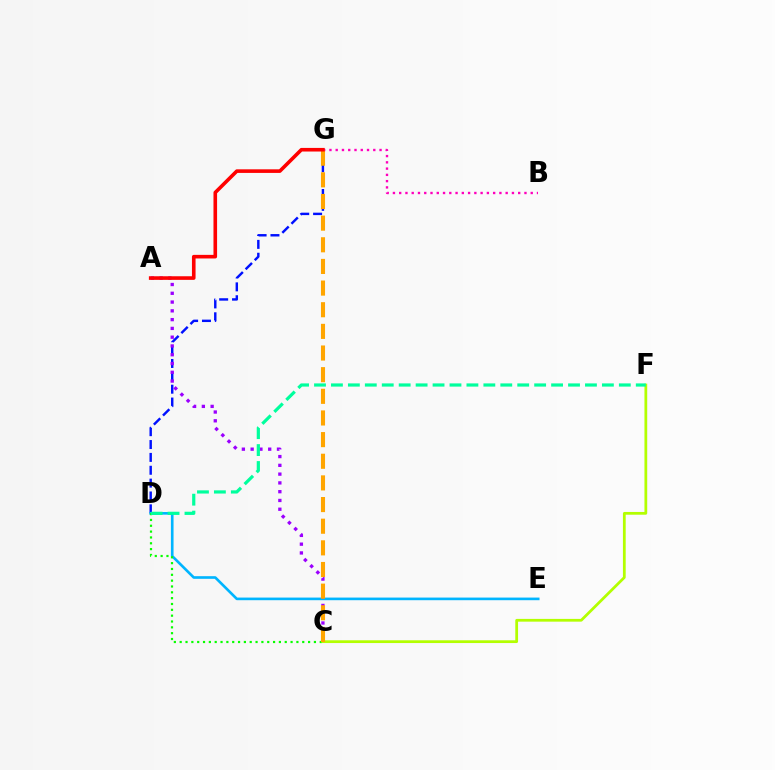{('D', 'G'): [{'color': '#0010ff', 'line_style': 'dashed', 'thickness': 1.75}], ('D', 'E'): [{'color': '#00b5ff', 'line_style': 'solid', 'thickness': 1.9}], ('B', 'G'): [{'color': '#ff00bd', 'line_style': 'dotted', 'thickness': 1.7}], ('C', 'D'): [{'color': '#08ff00', 'line_style': 'dotted', 'thickness': 1.59}], ('C', 'F'): [{'color': '#b3ff00', 'line_style': 'solid', 'thickness': 1.99}], ('A', 'C'): [{'color': '#9b00ff', 'line_style': 'dotted', 'thickness': 2.38}], ('D', 'F'): [{'color': '#00ff9d', 'line_style': 'dashed', 'thickness': 2.3}], ('C', 'G'): [{'color': '#ffa500', 'line_style': 'dashed', 'thickness': 2.94}], ('A', 'G'): [{'color': '#ff0000', 'line_style': 'solid', 'thickness': 2.6}]}